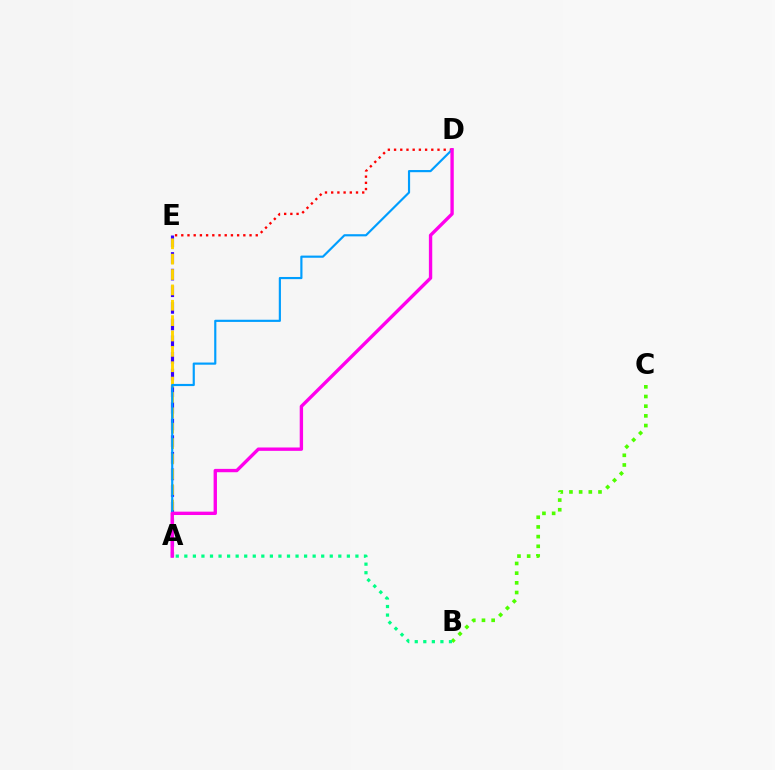{('B', 'C'): [{'color': '#4fff00', 'line_style': 'dotted', 'thickness': 2.63}], ('A', 'E'): [{'color': '#3700ff', 'line_style': 'dashed', 'thickness': 2.26}, {'color': '#ffd500', 'line_style': 'dashed', 'thickness': 2.09}], ('D', 'E'): [{'color': '#ff0000', 'line_style': 'dotted', 'thickness': 1.69}], ('A', 'B'): [{'color': '#00ff86', 'line_style': 'dotted', 'thickness': 2.32}], ('A', 'D'): [{'color': '#009eff', 'line_style': 'solid', 'thickness': 1.56}, {'color': '#ff00ed', 'line_style': 'solid', 'thickness': 2.42}]}